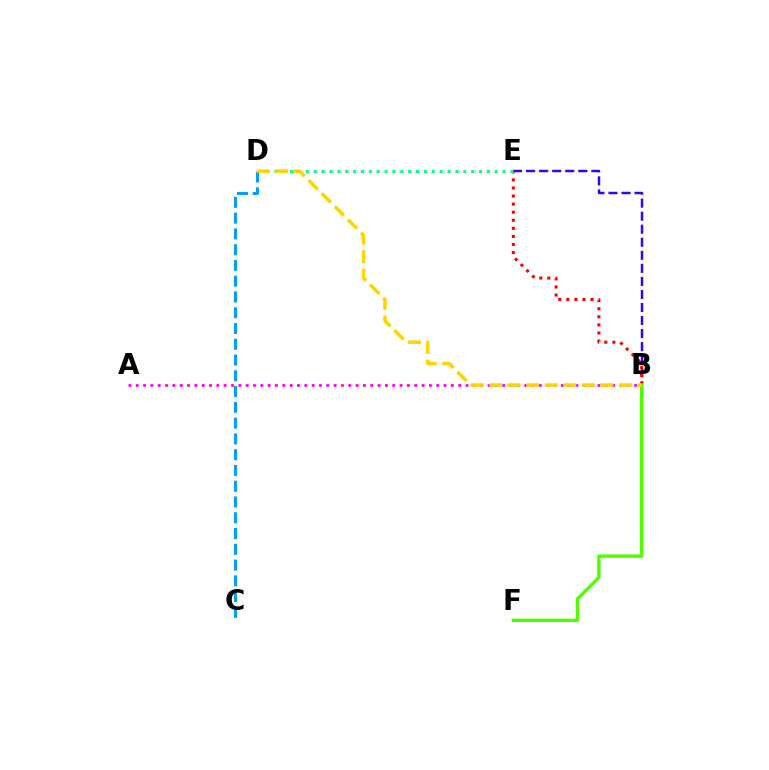{('B', 'E'): [{'color': '#3700ff', 'line_style': 'dashed', 'thickness': 1.77}, {'color': '#ff0000', 'line_style': 'dotted', 'thickness': 2.19}], ('A', 'B'): [{'color': '#ff00ed', 'line_style': 'dotted', 'thickness': 1.99}], ('C', 'D'): [{'color': '#009eff', 'line_style': 'dashed', 'thickness': 2.14}], ('D', 'E'): [{'color': '#00ff86', 'line_style': 'dotted', 'thickness': 2.14}], ('B', 'F'): [{'color': '#4fff00', 'line_style': 'solid', 'thickness': 2.4}], ('B', 'D'): [{'color': '#ffd500', 'line_style': 'dashed', 'thickness': 2.52}]}